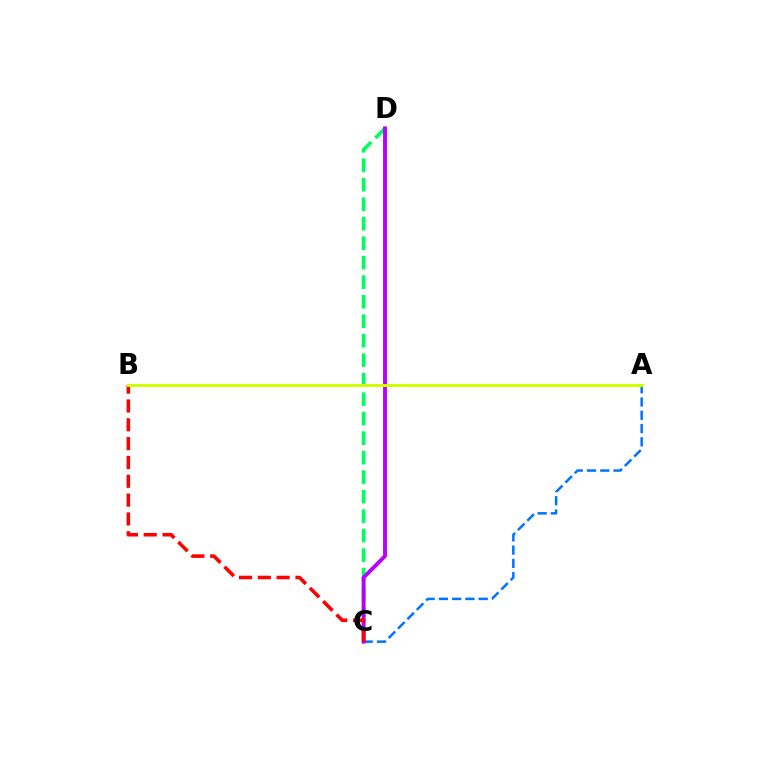{('A', 'C'): [{'color': '#0074ff', 'line_style': 'dashed', 'thickness': 1.8}], ('C', 'D'): [{'color': '#00ff5c', 'line_style': 'dashed', 'thickness': 2.65}, {'color': '#b900ff', 'line_style': 'solid', 'thickness': 2.79}], ('B', 'C'): [{'color': '#ff0000', 'line_style': 'dashed', 'thickness': 2.56}], ('A', 'B'): [{'color': '#d1ff00', 'line_style': 'solid', 'thickness': 2.14}]}